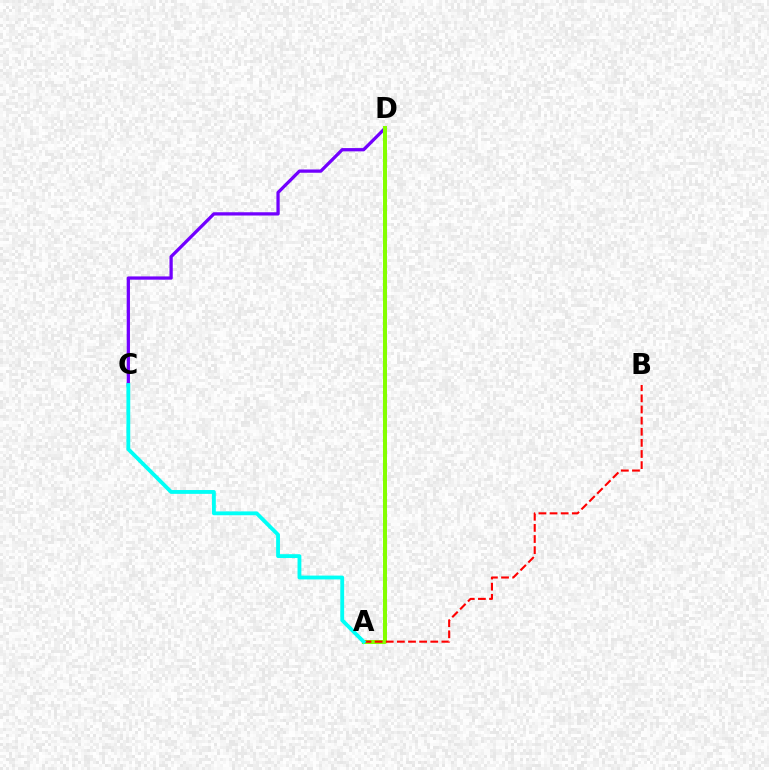{('C', 'D'): [{'color': '#7200ff', 'line_style': 'solid', 'thickness': 2.35}], ('A', 'D'): [{'color': '#84ff00', 'line_style': 'solid', 'thickness': 2.89}], ('A', 'B'): [{'color': '#ff0000', 'line_style': 'dashed', 'thickness': 1.51}], ('A', 'C'): [{'color': '#00fff6', 'line_style': 'solid', 'thickness': 2.76}]}